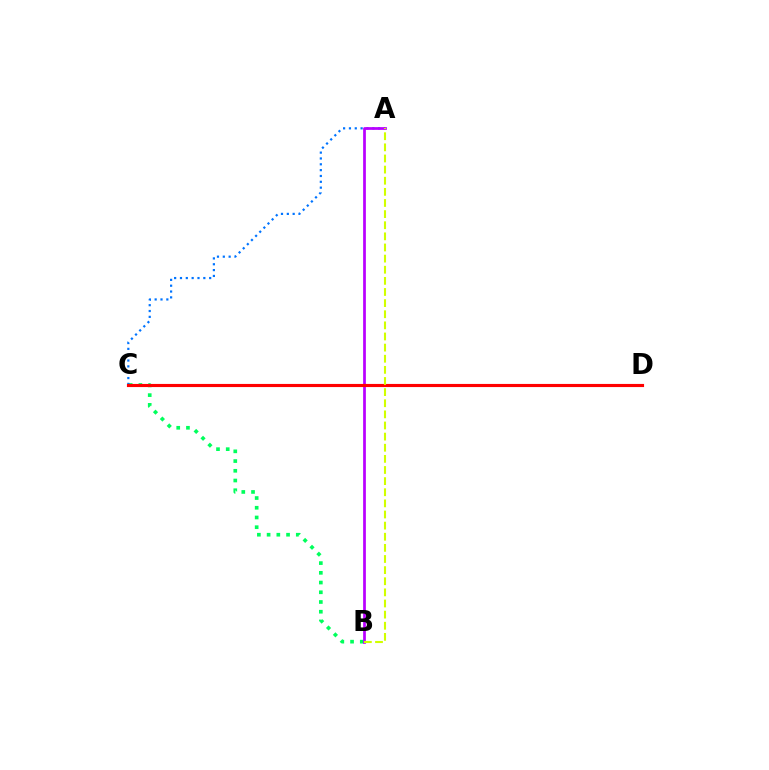{('B', 'C'): [{'color': '#00ff5c', 'line_style': 'dotted', 'thickness': 2.64}], ('A', 'C'): [{'color': '#0074ff', 'line_style': 'dotted', 'thickness': 1.59}], ('A', 'B'): [{'color': '#b900ff', 'line_style': 'solid', 'thickness': 1.97}, {'color': '#d1ff00', 'line_style': 'dashed', 'thickness': 1.51}], ('C', 'D'): [{'color': '#ff0000', 'line_style': 'solid', 'thickness': 2.25}]}